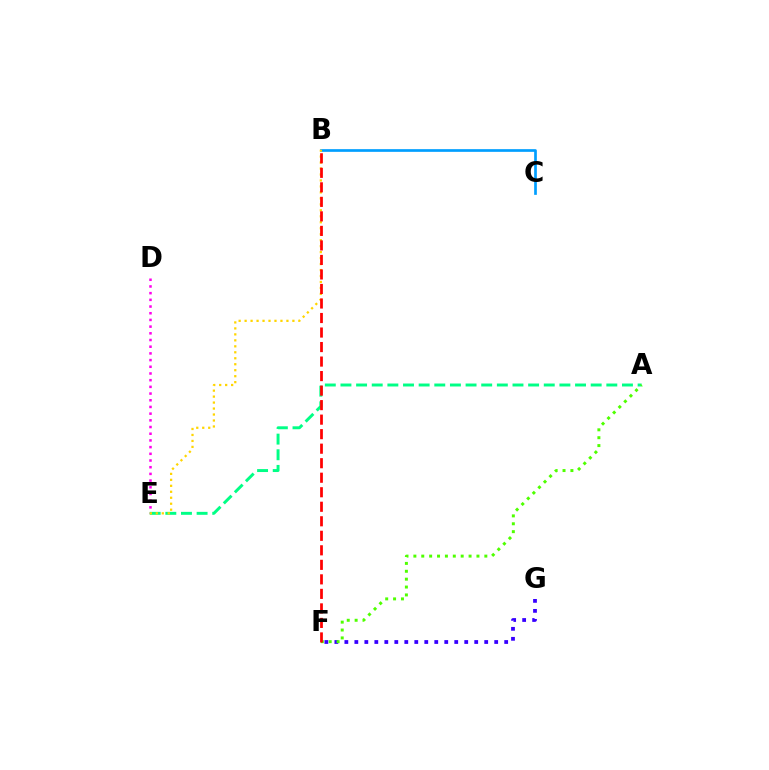{('B', 'C'): [{'color': '#009eff', 'line_style': 'solid', 'thickness': 1.94}], ('F', 'G'): [{'color': '#3700ff', 'line_style': 'dotted', 'thickness': 2.71}], ('D', 'E'): [{'color': '#ff00ed', 'line_style': 'dotted', 'thickness': 1.82}], ('A', 'E'): [{'color': '#00ff86', 'line_style': 'dashed', 'thickness': 2.12}], ('A', 'F'): [{'color': '#4fff00', 'line_style': 'dotted', 'thickness': 2.14}], ('B', 'E'): [{'color': '#ffd500', 'line_style': 'dotted', 'thickness': 1.62}], ('B', 'F'): [{'color': '#ff0000', 'line_style': 'dashed', 'thickness': 1.97}]}